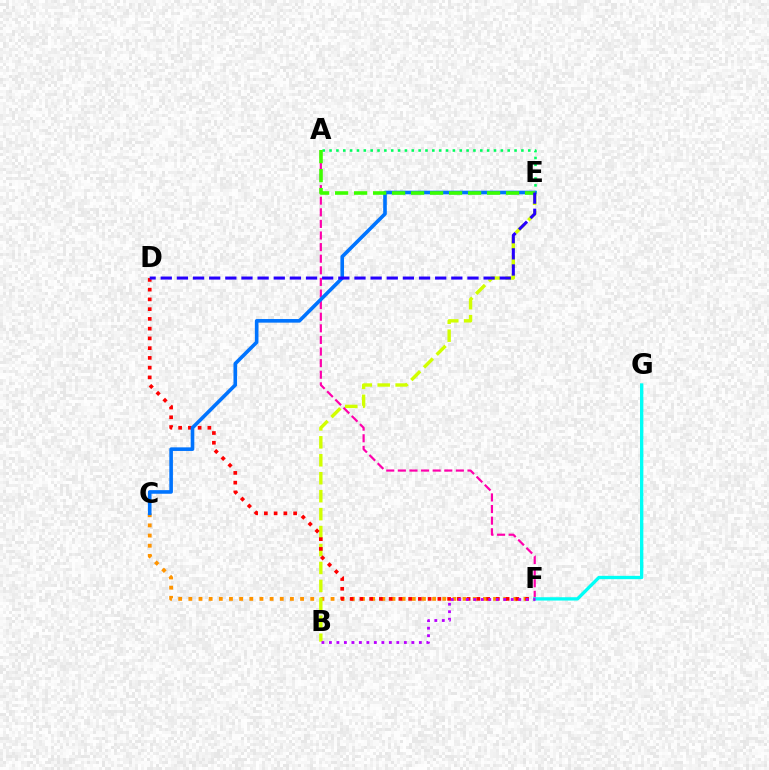{('A', 'F'): [{'color': '#ff00ac', 'line_style': 'dashed', 'thickness': 1.58}], ('C', 'F'): [{'color': '#ff9400', 'line_style': 'dotted', 'thickness': 2.76}], ('A', 'E'): [{'color': '#00ff5c', 'line_style': 'dotted', 'thickness': 1.86}, {'color': '#3dff00', 'line_style': 'dashed', 'thickness': 2.58}], ('B', 'E'): [{'color': '#d1ff00', 'line_style': 'dashed', 'thickness': 2.44}], ('D', 'F'): [{'color': '#ff0000', 'line_style': 'dotted', 'thickness': 2.65}], ('C', 'E'): [{'color': '#0074ff', 'line_style': 'solid', 'thickness': 2.6}], ('F', 'G'): [{'color': '#00fff6', 'line_style': 'solid', 'thickness': 2.39}], ('B', 'F'): [{'color': '#b900ff', 'line_style': 'dotted', 'thickness': 2.04}], ('D', 'E'): [{'color': '#2500ff', 'line_style': 'dashed', 'thickness': 2.19}]}